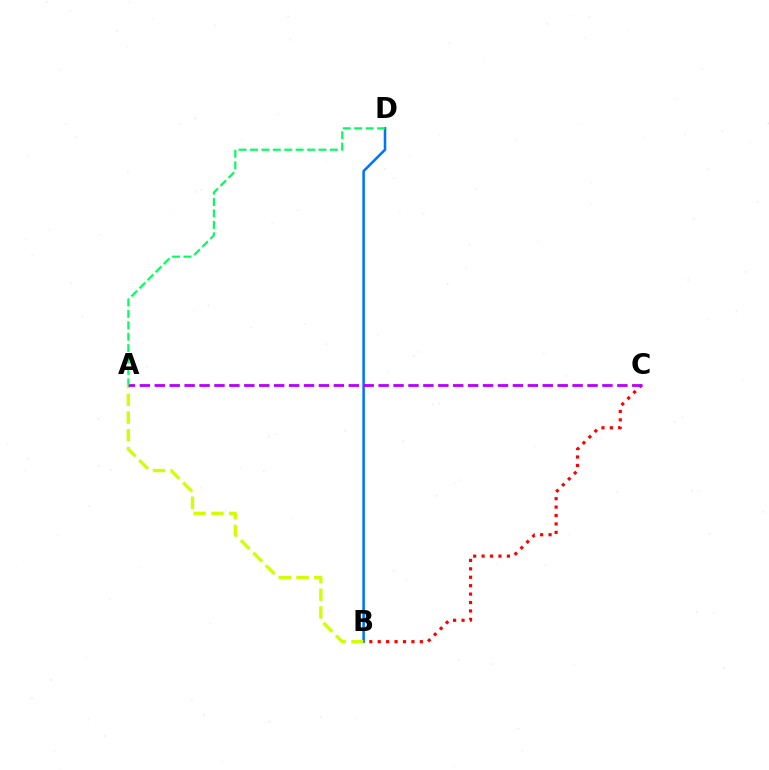{('B', 'D'): [{'color': '#0074ff', 'line_style': 'solid', 'thickness': 1.84}], ('A', 'B'): [{'color': '#d1ff00', 'line_style': 'dashed', 'thickness': 2.41}], ('B', 'C'): [{'color': '#ff0000', 'line_style': 'dotted', 'thickness': 2.29}], ('A', 'C'): [{'color': '#b900ff', 'line_style': 'dashed', 'thickness': 2.03}], ('A', 'D'): [{'color': '#00ff5c', 'line_style': 'dashed', 'thickness': 1.55}]}